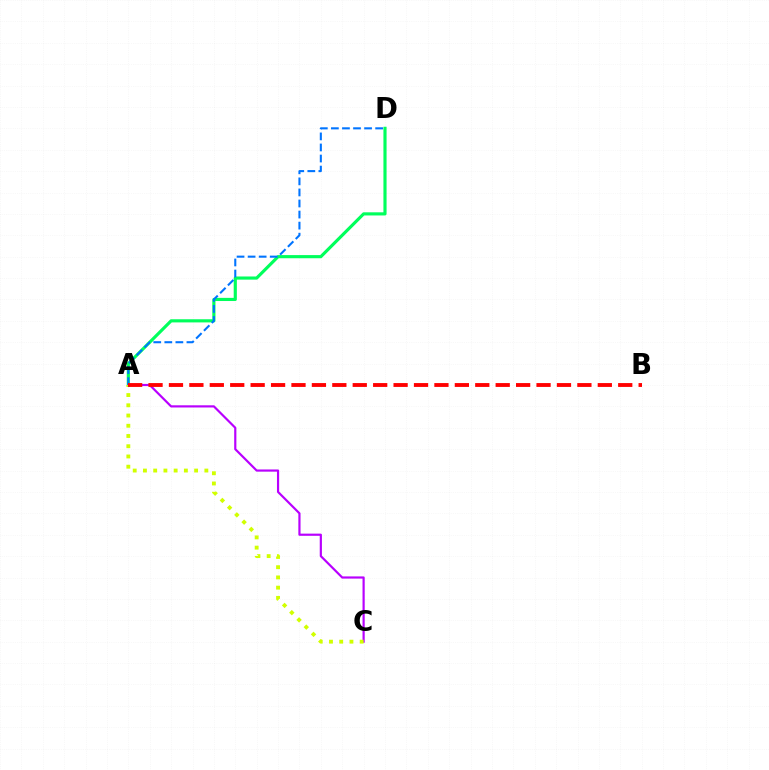{('A', 'D'): [{'color': '#00ff5c', 'line_style': 'solid', 'thickness': 2.27}, {'color': '#0074ff', 'line_style': 'dashed', 'thickness': 1.5}], ('A', 'C'): [{'color': '#b900ff', 'line_style': 'solid', 'thickness': 1.57}, {'color': '#d1ff00', 'line_style': 'dotted', 'thickness': 2.78}], ('A', 'B'): [{'color': '#ff0000', 'line_style': 'dashed', 'thickness': 2.77}]}